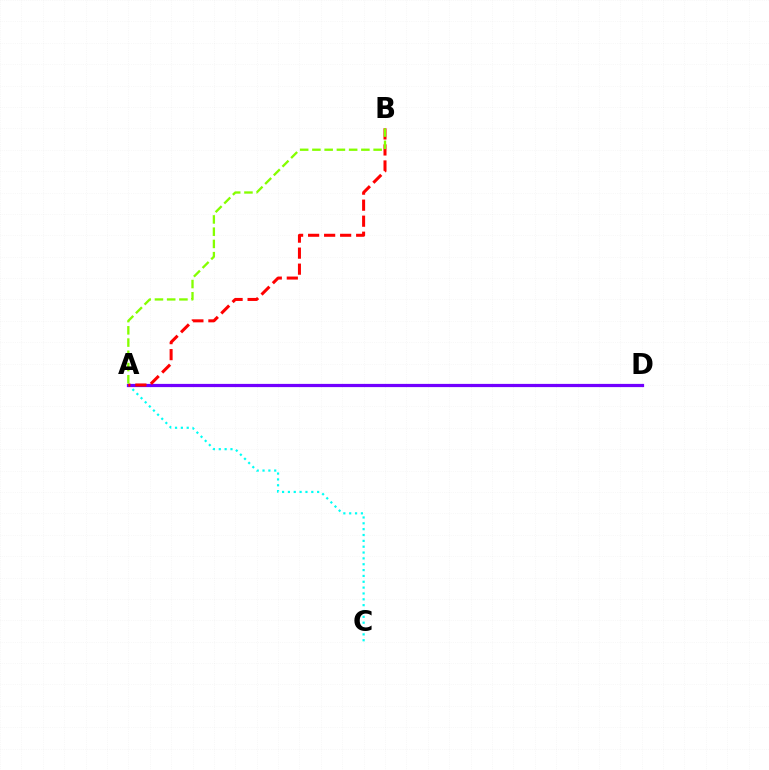{('A', 'C'): [{'color': '#00fff6', 'line_style': 'dotted', 'thickness': 1.59}], ('A', 'D'): [{'color': '#7200ff', 'line_style': 'solid', 'thickness': 2.32}], ('A', 'B'): [{'color': '#ff0000', 'line_style': 'dashed', 'thickness': 2.18}, {'color': '#84ff00', 'line_style': 'dashed', 'thickness': 1.66}]}